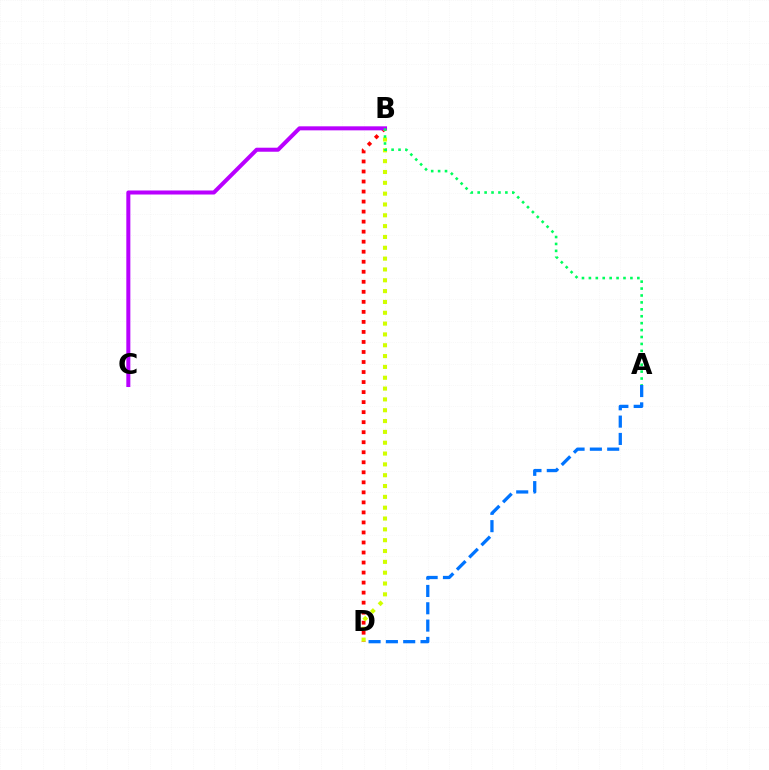{('B', 'D'): [{'color': '#ff0000', 'line_style': 'dotted', 'thickness': 2.72}, {'color': '#d1ff00', 'line_style': 'dotted', 'thickness': 2.94}], ('B', 'C'): [{'color': '#b900ff', 'line_style': 'solid', 'thickness': 2.89}], ('A', 'D'): [{'color': '#0074ff', 'line_style': 'dashed', 'thickness': 2.35}], ('A', 'B'): [{'color': '#00ff5c', 'line_style': 'dotted', 'thickness': 1.88}]}